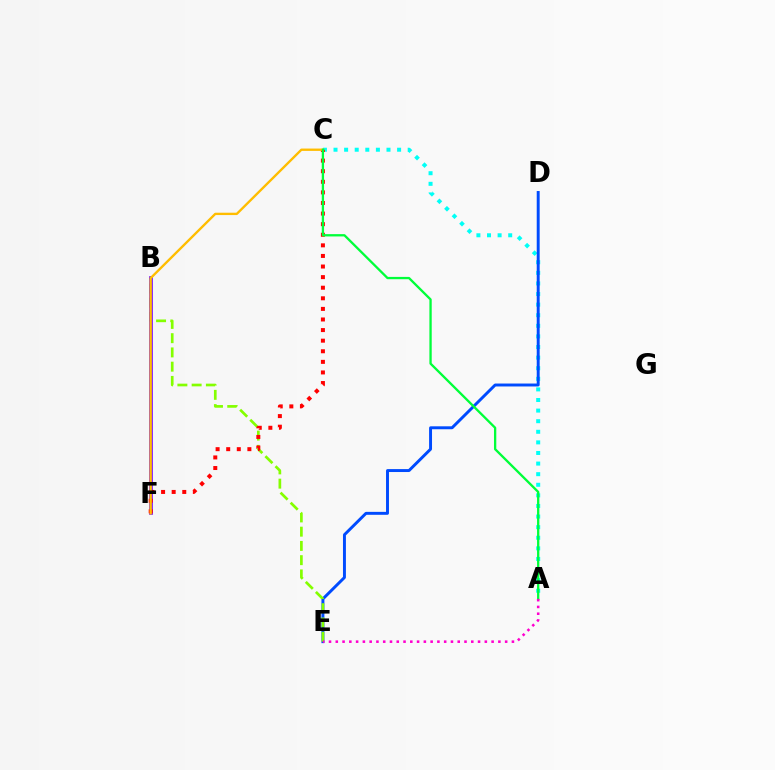{('A', 'C'): [{'color': '#00fff6', 'line_style': 'dotted', 'thickness': 2.88}, {'color': '#00ff39', 'line_style': 'solid', 'thickness': 1.66}], ('D', 'E'): [{'color': '#004bff', 'line_style': 'solid', 'thickness': 2.12}], ('B', 'E'): [{'color': '#84ff00', 'line_style': 'dashed', 'thickness': 1.94}], ('B', 'F'): [{'color': '#7200ff', 'line_style': 'solid', 'thickness': 2.62}], ('C', 'F'): [{'color': '#ff0000', 'line_style': 'dotted', 'thickness': 2.88}, {'color': '#ffbd00', 'line_style': 'solid', 'thickness': 1.69}], ('A', 'E'): [{'color': '#ff00cf', 'line_style': 'dotted', 'thickness': 1.84}]}